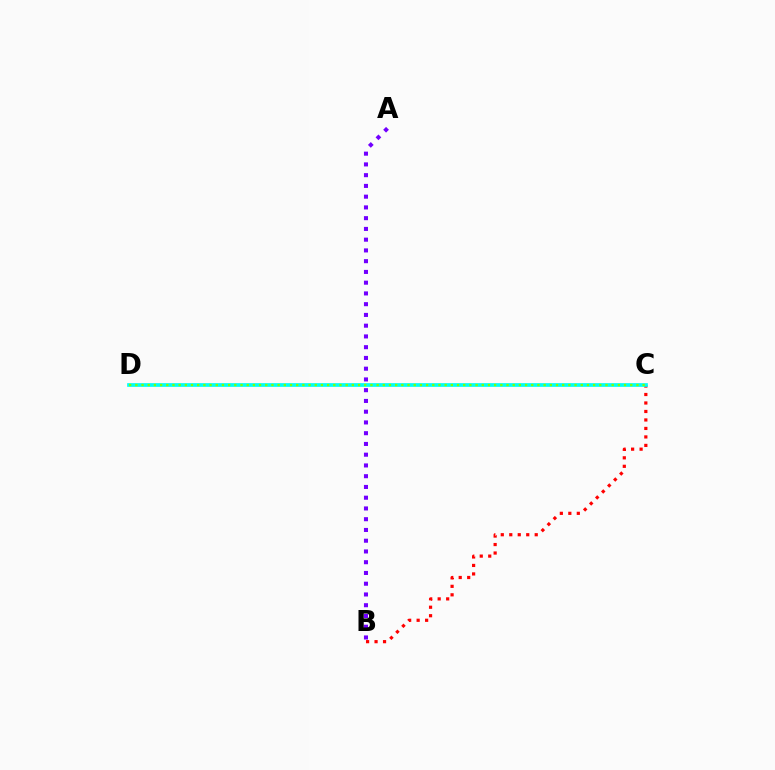{('B', 'C'): [{'color': '#ff0000', 'line_style': 'dotted', 'thickness': 2.31}], ('C', 'D'): [{'color': '#00fff6', 'line_style': 'solid', 'thickness': 2.67}, {'color': '#84ff00', 'line_style': 'dotted', 'thickness': 1.68}], ('A', 'B'): [{'color': '#7200ff', 'line_style': 'dotted', 'thickness': 2.92}]}